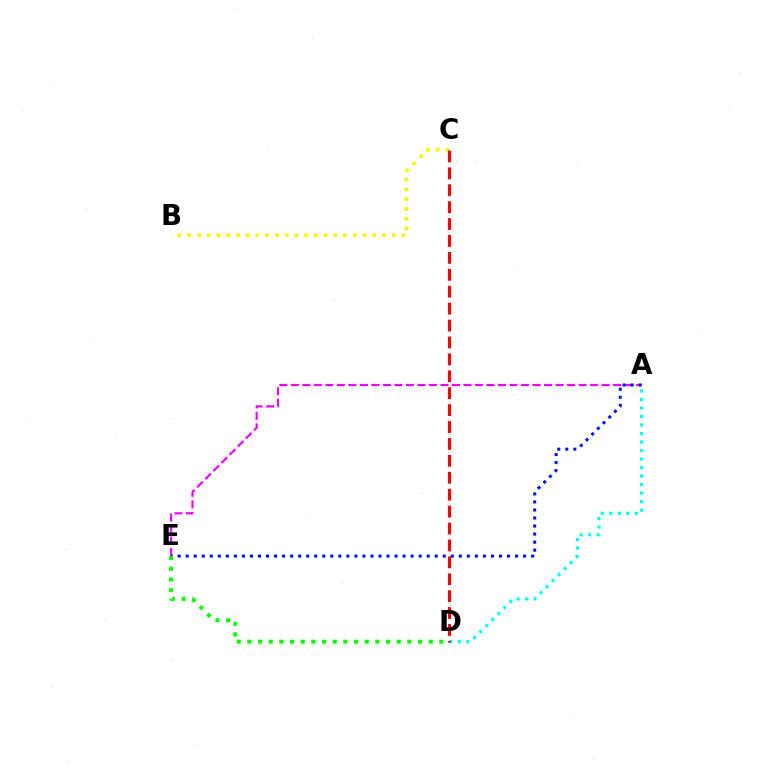{('A', 'E'): [{'color': '#ee00ff', 'line_style': 'dashed', 'thickness': 1.56}, {'color': '#0010ff', 'line_style': 'dotted', 'thickness': 2.18}], ('B', 'C'): [{'color': '#fcf500', 'line_style': 'dotted', 'thickness': 2.65}], ('D', 'E'): [{'color': '#08ff00', 'line_style': 'dotted', 'thickness': 2.9}], ('A', 'D'): [{'color': '#00fff6', 'line_style': 'dotted', 'thickness': 2.31}], ('C', 'D'): [{'color': '#ff0000', 'line_style': 'dashed', 'thickness': 2.3}]}